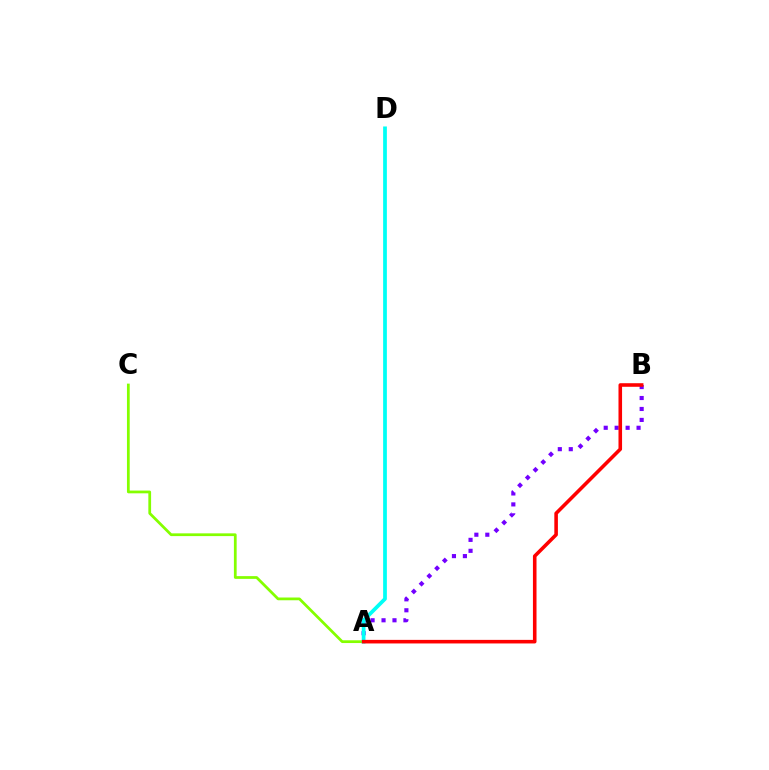{('A', 'B'): [{'color': '#7200ff', 'line_style': 'dotted', 'thickness': 2.98}, {'color': '#ff0000', 'line_style': 'solid', 'thickness': 2.57}], ('A', 'C'): [{'color': '#84ff00', 'line_style': 'solid', 'thickness': 1.98}], ('A', 'D'): [{'color': '#00fff6', 'line_style': 'solid', 'thickness': 2.69}]}